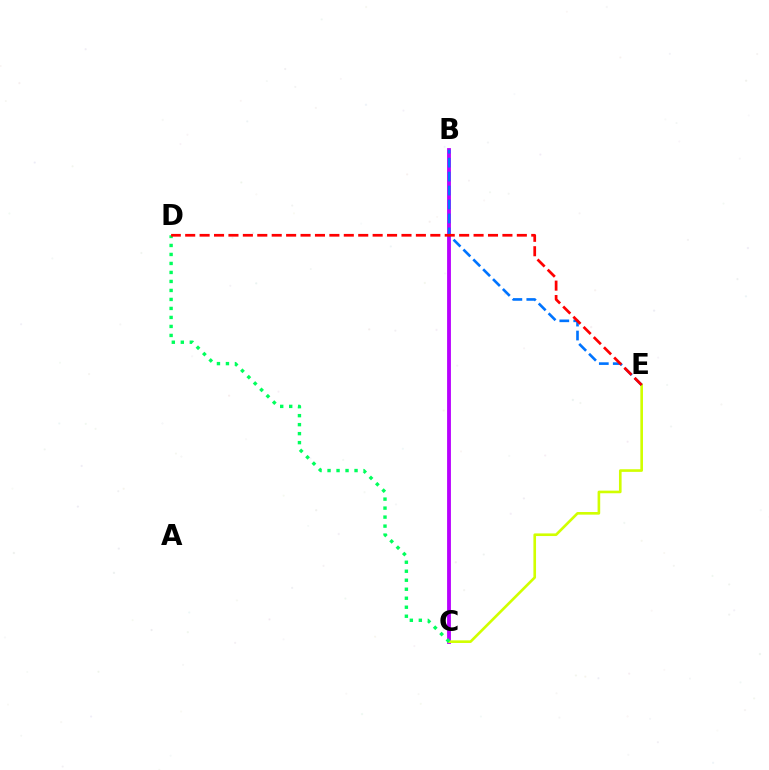{('B', 'C'): [{'color': '#b900ff', 'line_style': 'solid', 'thickness': 2.76}], ('C', 'E'): [{'color': '#d1ff00', 'line_style': 'solid', 'thickness': 1.89}], ('B', 'E'): [{'color': '#0074ff', 'line_style': 'dashed', 'thickness': 1.9}], ('C', 'D'): [{'color': '#00ff5c', 'line_style': 'dotted', 'thickness': 2.44}], ('D', 'E'): [{'color': '#ff0000', 'line_style': 'dashed', 'thickness': 1.96}]}